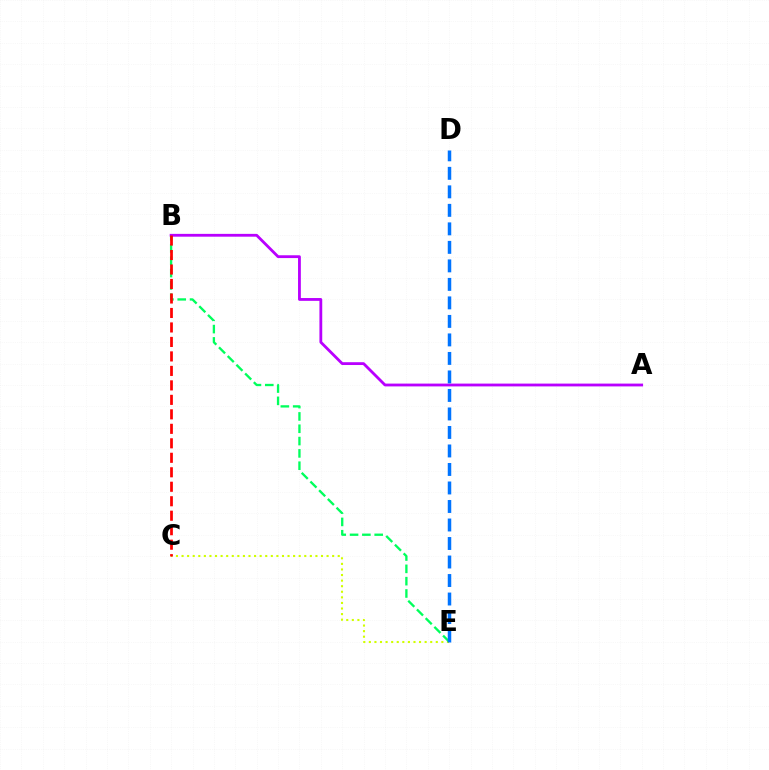{('C', 'E'): [{'color': '#d1ff00', 'line_style': 'dotted', 'thickness': 1.52}], ('B', 'E'): [{'color': '#00ff5c', 'line_style': 'dashed', 'thickness': 1.67}], ('A', 'B'): [{'color': '#b900ff', 'line_style': 'solid', 'thickness': 2.02}], ('D', 'E'): [{'color': '#0074ff', 'line_style': 'dashed', 'thickness': 2.51}], ('B', 'C'): [{'color': '#ff0000', 'line_style': 'dashed', 'thickness': 1.97}]}